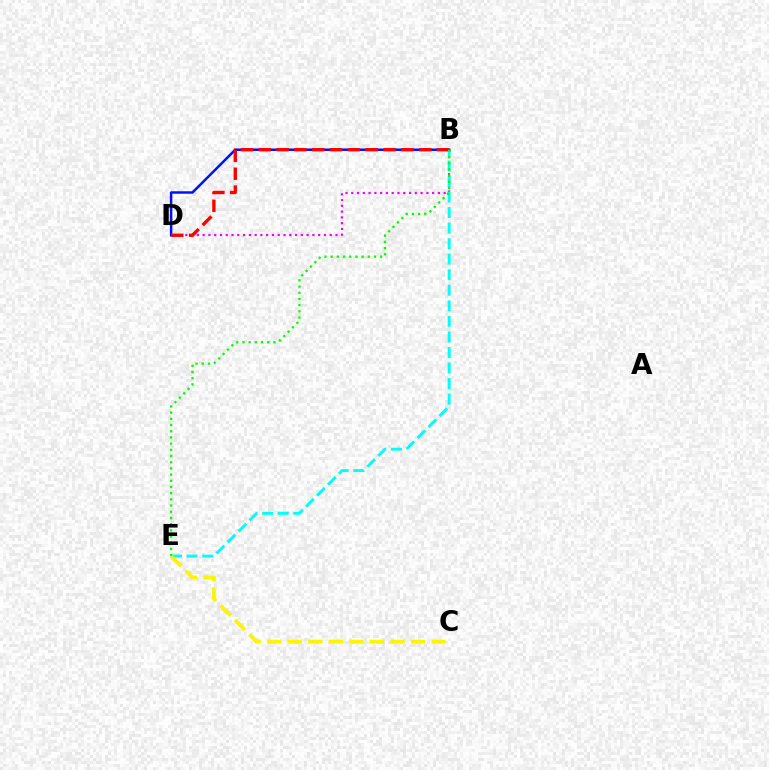{('B', 'D'): [{'color': '#ee00ff', 'line_style': 'dotted', 'thickness': 1.57}, {'color': '#0010ff', 'line_style': 'solid', 'thickness': 1.79}, {'color': '#ff0000', 'line_style': 'dashed', 'thickness': 2.42}], ('B', 'E'): [{'color': '#00fff6', 'line_style': 'dashed', 'thickness': 2.11}, {'color': '#08ff00', 'line_style': 'dotted', 'thickness': 1.68}], ('C', 'E'): [{'color': '#fcf500', 'line_style': 'dashed', 'thickness': 2.79}]}